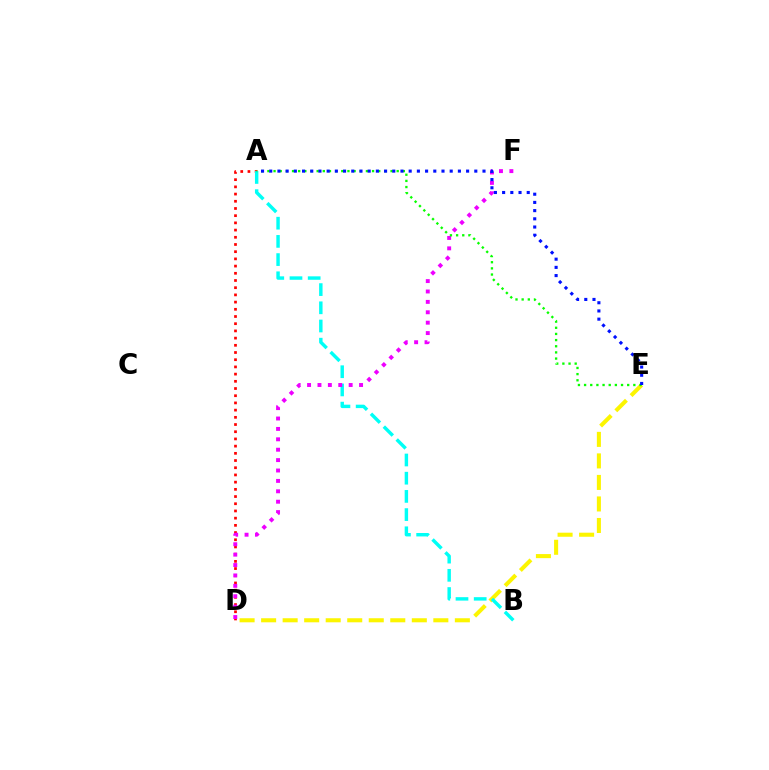{('A', 'D'): [{'color': '#ff0000', 'line_style': 'dotted', 'thickness': 1.96}], ('D', 'E'): [{'color': '#fcf500', 'line_style': 'dashed', 'thickness': 2.92}], ('A', 'B'): [{'color': '#00fff6', 'line_style': 'dashed', 'thickness': 2.47}], ('D', 'F'): [{'color': '#ee00ff', 'line_style': 'dotted', 'thickness': 2.83}], ('A', 'E'): [{'color': '#08ff00', 'line_style': 'dotted', 'thickness': 1.67}, {'color': '#0010ff', 'line_style': 'dotted', 'thickness': 2.23}]}